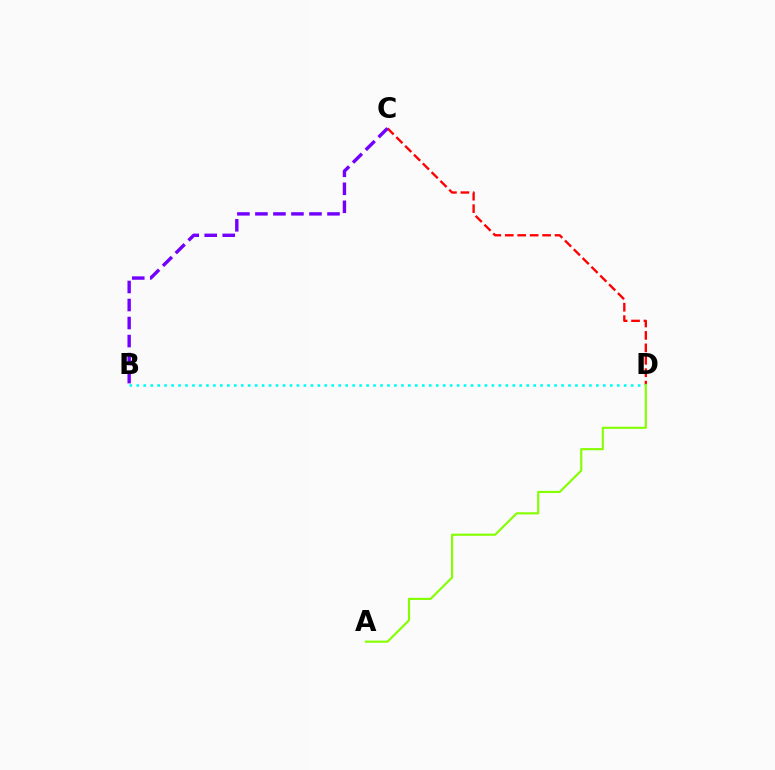{('C', 'D'): [{'color': '#ff0000', 'line_style': 'dashed', 'thickness': 1.69}], ('B', 'C'): [{'color': '#7200ff', 'line_style': 'dashed', 'thickness': 2.45}], ('B', 'D'): [{'color': '#00fff6', 'line_style': 'dotted', 'thickness': 1.89}], ('A', 'D'): [{'color': '#84ff00', 'line_style': 'solid', 'thickness': 1.54}]}